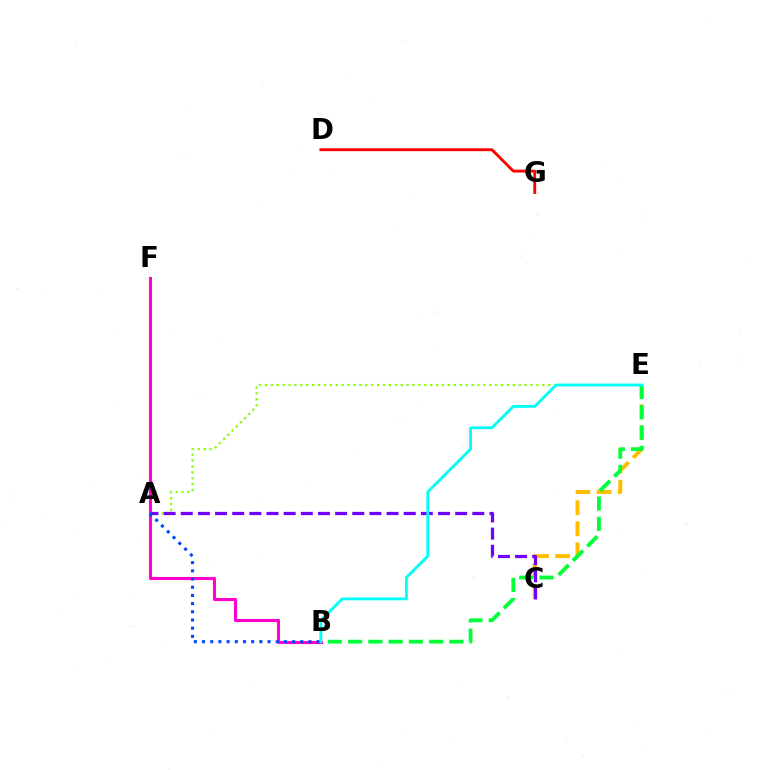{('B', 'F'): [{'color': '#ff00cf', 'line_style': 'solid', 'thickness': 2.22}], ('A', 'E'): [{'color': '#84ff00', 'line_style': 'dotted', 'thickness': 1.6}], ('C', 'E'): [{'color': '#ffbd00', 'line_style': 'dashed', 'thickness': 2.87}], ('A', 'C'): [{'color': '#7200ff', 'line_style': 'dashed', 'thickness': 2.33}], ('A', 'B'): [{'color': '#004bff', 'line_style': 'dotted', 'thickness': 2.22}], ('D', 'G'): [{'color': '#ff0000', 'line_style': 'solid', 'thickness': 2.07}], ('B', 'E'): [{'color': '#00ff39', 'line_style': 'dashed', 'thickness': 2.75}, {'color': '#00fff6', 'line_style': 'solid', 'thickness': 2.03}]}